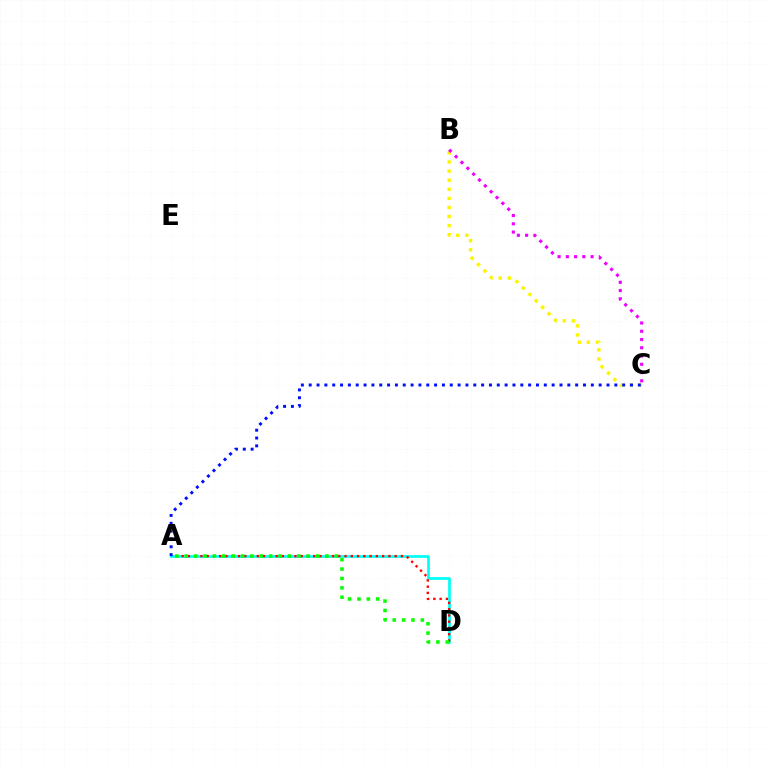{('A', 'D'): [{'color': '#00fff6', 'line_style': 'solid', 'thickness': 1.95}, {'color': '#ff0000', 'line_style': 'dotted', 'thickness': 1.7}, {'color': '#08ff00', 'line_style': 'dotted', 'thickness': 2.55}], ('B', 'C'): [{'color': '#fcf500', 'line_style': 'dotted', 'thickness': 2.47}, {'color': '#ee00ff', 'line_style': 'dotted', 'thickness': 2.24}], ('A', 'C'): [{'color': '#0010ff', 'line_style': 'dotted', 'thickness': 2.13}]}